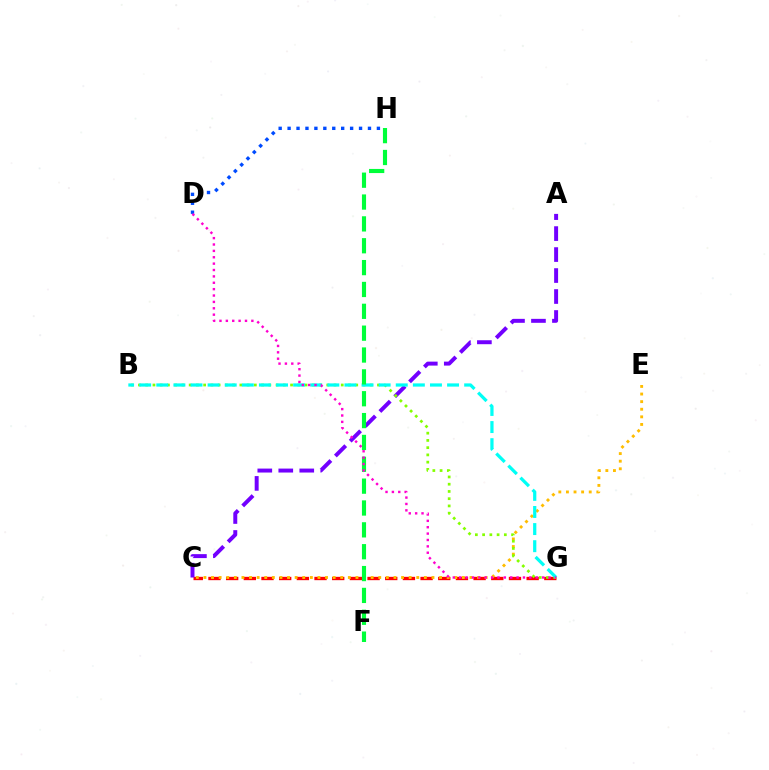{('C', 'G'): [{'color': '#ff0000', 'line_style': 'dashed', 'thickness': 2.4}], ('A', 'C'): [{'color': '#7200ff', 'line_style': 'dashed', 'thickness': 2.85}], ('C', 'E'): [{'color': '#ffbd00', 'line_style': 'dotted', 'thickness': 2.07}], ('B', 'G'): [{'color': '#84ff00', 'line_style': 'dotted', 'thickness': 1.97}, {'color': '#00fff6', 'line_style': 'dashed', 'thickness': 2.32}], ('F', 'H'): [{'color': '#00ff39', 'line_style': 'dashed', 'thickness': 2.97}], ('D', 'H'): [{'color': '#004bff', 'line_style': 'dotted', 'thickness': 2.43}], ('D', 'G'): [{'color': '#ff00cf', 'line_style': 'dotted', 'thickness': 1.73}]}